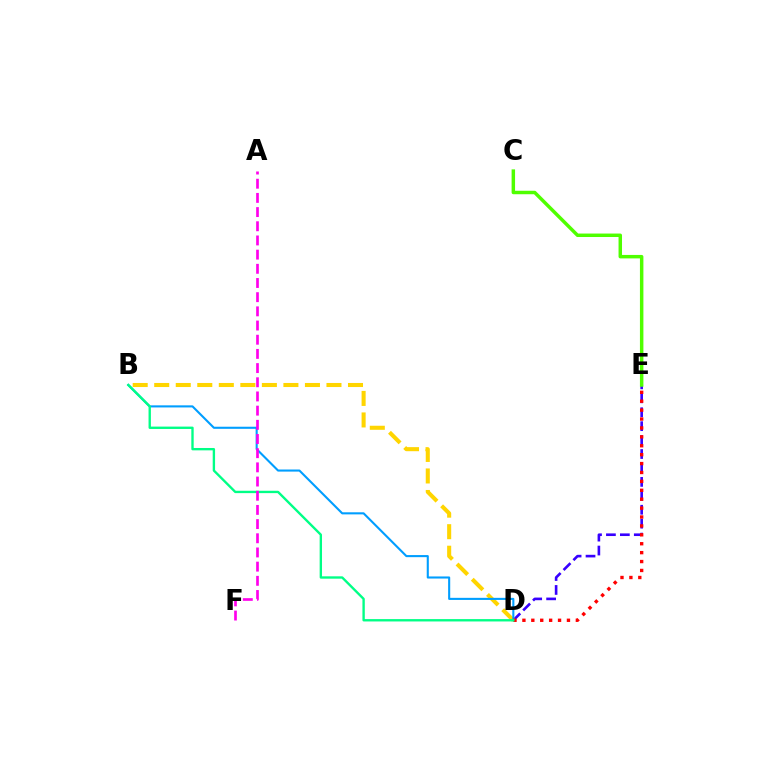{('D', 'E'): [{'color': '#3700ff', 'line_style': 'dashed', 'thickness': 1.89}, {'color': '#ff0000', 'line_style': 'dotted', 'thickness': 2.42}], ('B', 'D'): [{'color': '#ffd500', 'line_style': 'dashed', 'thickness': 2.92}, {'color': '#009eff', 'line_style': 'solid', 'thickness': 1.51}, {'color': '#00ff86', 'line_style': 'solid', 'thickness': 1.7}], ('C', 'E'): [{'color': '#4fff00', 'line_style': 'solid', 'thickness': 2.5}], ('A', 'F'): [{'color': '#ff00ed', 'line_style': 'dashed', 'thickness': 1.93}]}